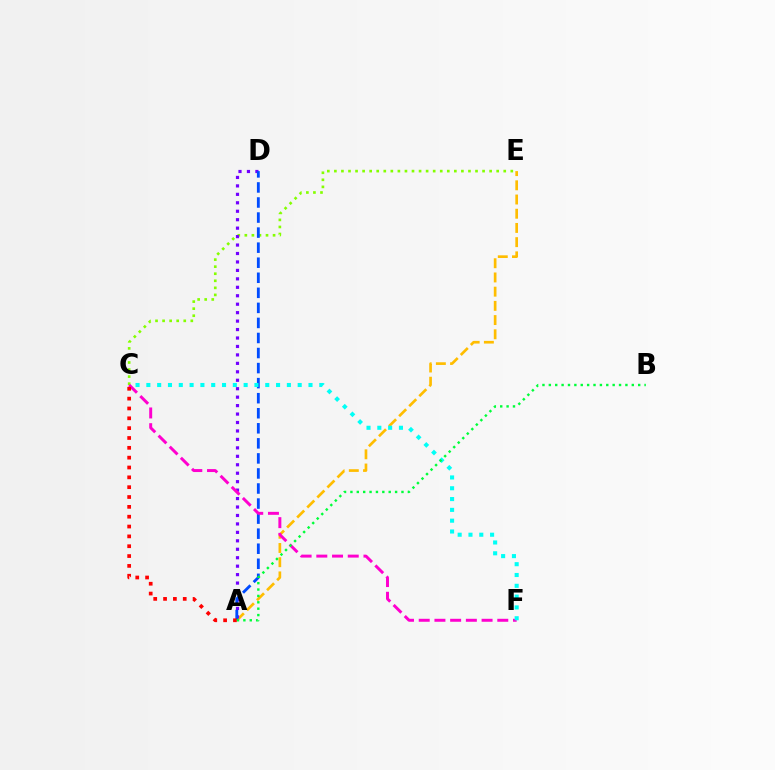{('C', 'E'): [{'color': '#84ff00', 'line_style': 'dotted', 'thickness': 1.92}], ('A', 'E'): [{'color': '#ffbd00', 'line_style': 'dashed', 'thickness': 1.93}], ('A', 'D'): [{'color': '#7200ff', 'line_style': 'dotted', 'thickness': 2.3}, {'color': '#004bff', 'line_style': 'dashed', 'thickness': 2.04}], ('C', 'F'): [{'color': '#ff00cf', 'line_style': 'dashed', 'thickness': 2.13}, {'color': '#00fff6', 'line_style': 'dotted', 'thickness': 2.94}], ('A', 'C'): [{'color': '#ff0000', 'line_style': 'dotted', 'thickness': 2.67}], ('A', 'B'): [{'color': '#00ff39', 'line_style': 'dotted', 'thickness': 1.73}]}